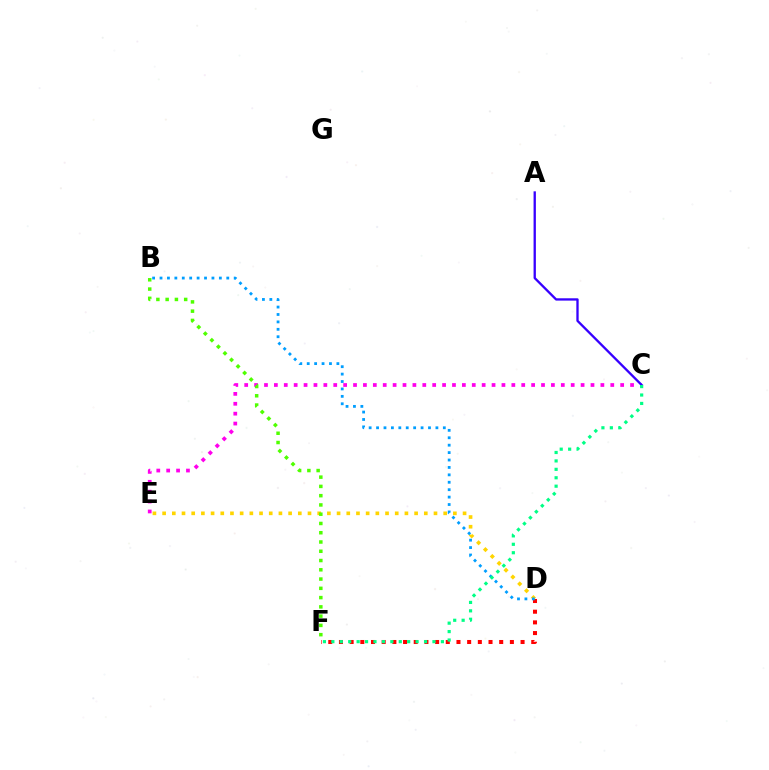{('C', 'E'): [{'color': '#ff00ed', 'line_style': 'dotted', 'thickness': 2.69}], ('D', 'F'): [{'color': '#ff0000', 'line_style': 'dotted', 'thickness': 2.9}], ('D', 'E'): [{'color': '#ffd500', 'line_style': 'dotted', 'thickness': 2.63}], ('A', 'C'): [{'color': '#3700ff', 'line_style': 'solid', 'thickness': 1.67}], ('B', 'D'): [{'color': '#009eff', 'line_style': 'dotted', 'thickness': 2.02}], ('B', 'F'): [{'color': '#4fff00', 'line_style': 'dotted', 'thickness': 2.52}], ('C', 'F'): [{'color': '#00ff86', 'line_style': 'dotted', 'thickness': 2.29}]}